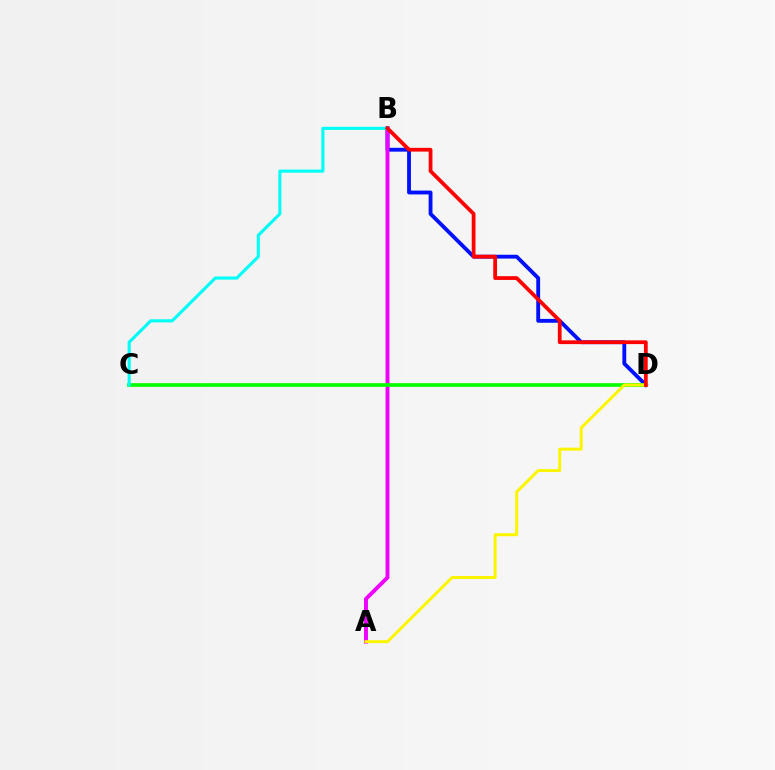{('B', 'D'): [{'color': '#0010ff', 'line_style': 'solid', 'thickness': 2.76}, {'color': '#ff0000', 'line_style': 'solid', 'thickness': 2.7}], ('A', 'B'): [{'color': '#ee00ff', 'line_style': 'solid', 'thickness': 2.82}], ('C', 'D'): [{'color': '#08ff00', 'line_style': 'solid', 'thickness': 2.66}], ('A', 'D'): [{'color': '#fcf500', 'line_style': 'solid', 'thickness': 2.14}], ('B', 'C'): [{'color': '#00fff6', 'line_style': 'solid', 'thickness': 2.23}]}